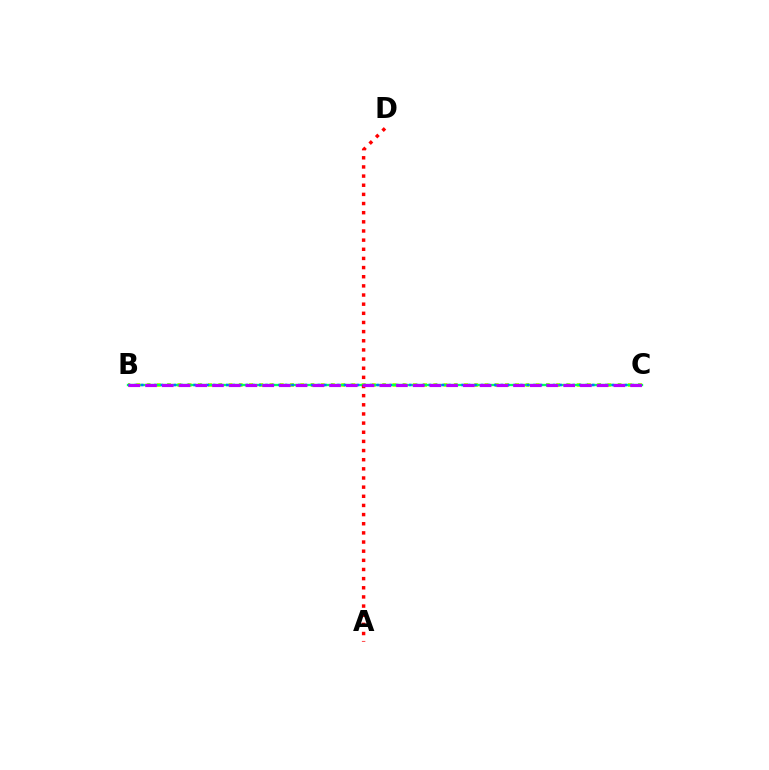{('B', 'C'): [{'color': '#d1ff00', 'line_style': 'dotted', 'thickness': 2.78}, {'color': '#00ff5c', 'line_style': 'solid', 'thickness': 1.68}, {'color': '#0074ff', 'line_style': 'dotted', 'thickness': 1.78}, {'color': '#b900ff', 'line_style': 'dashed', 'thickness': 2.27}], ('A', 'D'): [{'color': '#ff0000', 'line_style': 'dotted', 'thickness': 2.49}]}